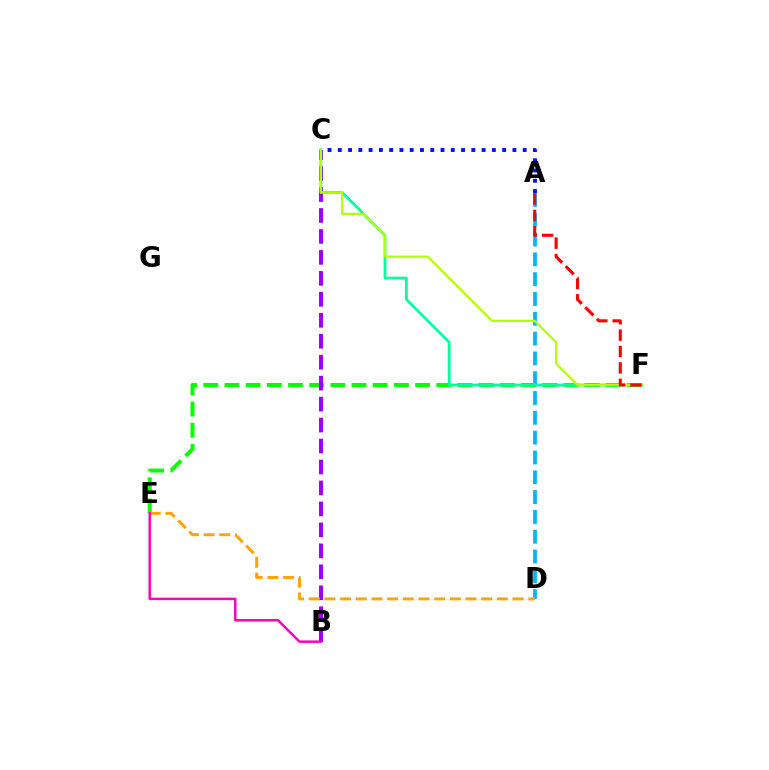{('A', 'D'): [{'color': '#00b5ff', 'line_style': 'dashed', 'thickness': 2.69}], ('E', 'F'): [{'color': '#08ff00', 'line_style': 'dashed', 'thickness': 2.88}], ('A', 'C'): [{'color': '#0010ff', 'line_style': 'dotted', 'thickness': 2.79}], ('B', 'C'): [{'color': '#9b00ff', 'line_style': 'dashed', 'thickness': 2.85}], ('C', 'F'): [{'color': '#00ff9d', 'line_style': 'solid', 'thickness': 1.98}, {'color': '#b3ff00', 'line_style': 'solid', 'thickness': 1.61}], ('D', 'E'): [{'color': '#ffa500', 'line_style': 'dashed', 'thickness': 2.13}], ('B', 'E'): [{'color': '#ff00bd', 'line_style': 'solid', 'thickness': 1.79}], ('A', 'F'): [{'color': '#ff0000', 'line_style': 'dashed', 'thickness': 2.23}]}